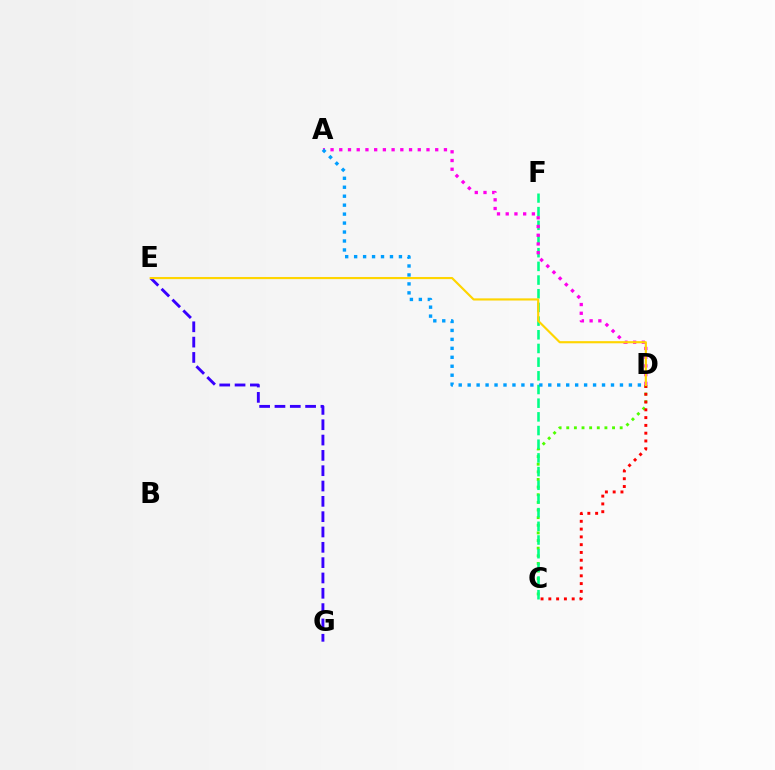{('C', 'D'): [{'color': '#4fff00', 'line_style': 'dotted', 'thickness': 2.07}, {'color': '#ff0000', 'line_style': 'dotted', 'thickness': 2.12}], ('C', 'F'): [{'color': '#00ff86', 'line_style': 'dashed', 'thickness': 1.86}], ('A', 'D'): [{'color': '#ff00ed', 'line_style': 'dotted', 'thickness': 2.37}, {'color': '#009eff', 'line_style': 'dotted', 'thickness': 2.43}], ('E', 'G'): [{'color': '#3700ff', 'line_style': 'dashed', 'thickness': 2.08}], ('D', 'E'): [{'color': '#ffd500', 'line_style': 'solid', 'thickness': 1.55}]}